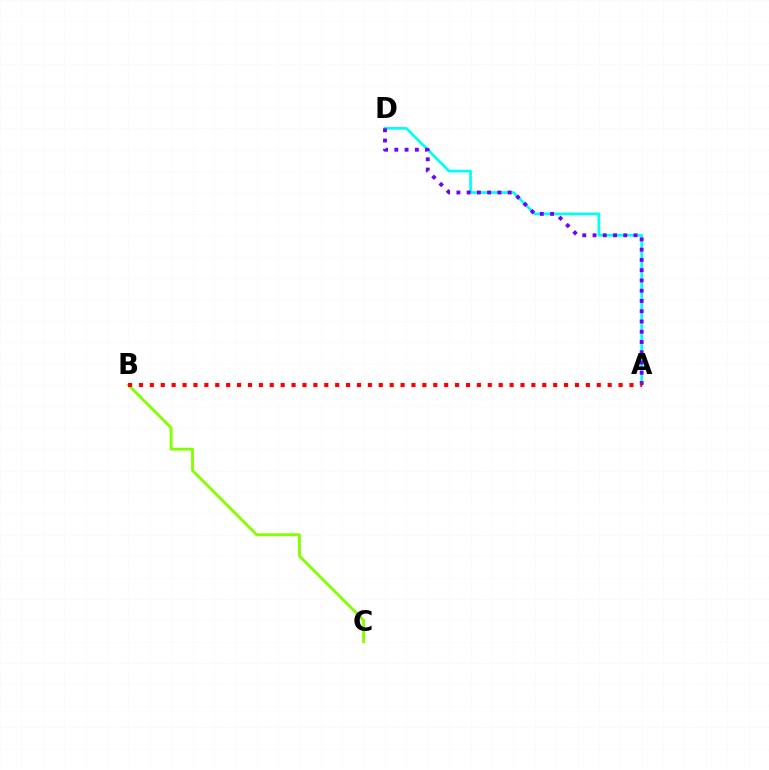{('B', 'C'): [{'color': '#84ff00', 'line_style': 'solid', 'thickness': 2.06}], ('A', 'D'): [{'color': '#00fff6', 'line_style': 'solid', 'thickness': 1.94}, {'color': '#7200ff', 'line_style': 'dotted', 'thickness': 2.79}], ('A', 'B'): [{'color': '#ff0000', 'line_style': 'dotted', 'thickness': 2.96}]}